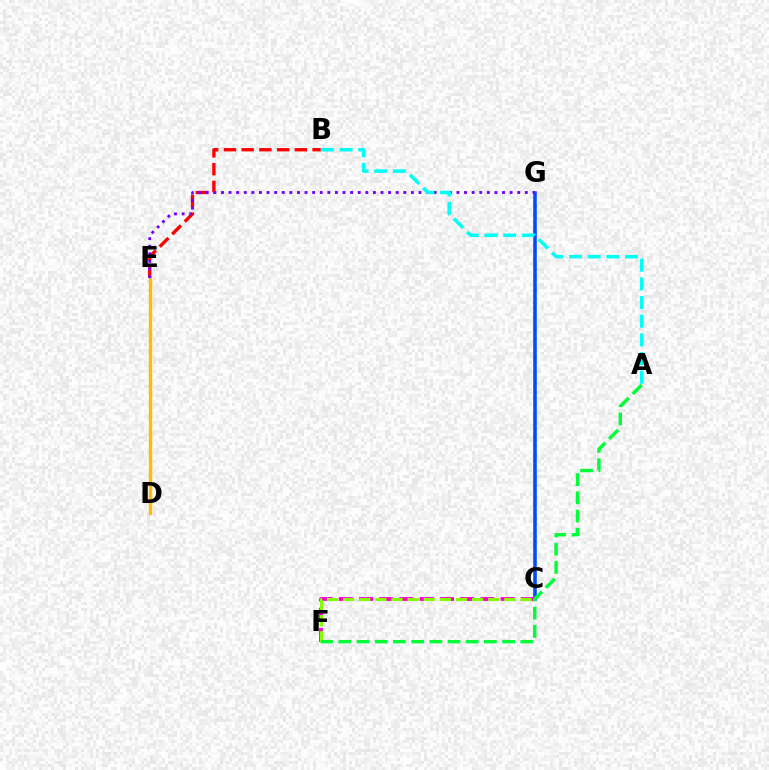{('B', 'E'): [{'color': '#ff0000', 'line_style': 'dashed', 'thickness': 2.41}], ('C', 'F'): [{'color': '#ff00cf', 'line_style': 'dashed', 'thickness': 2.75}, {'color': '#84ff00', 'line_style': 'dashed', 'thickness': 2.19}], ('C', 'G'): [{'color': '#004bff', 'line_style': 'solid', 'thickness': 2.57}], ('D', 'E'): [{'color': '#ffbd00', 'line_style': 'solid', 'thickness': 2.41}], ('A', 'F'): [{'color': '#00ff39', 'line_style': 'dashed', 'thickness': 2.47}], ('E', 'G'): [{'color': '#7200ff', 'line_style': 'dotted', 'thickness': 2.06}], ('A', 'B'): [{'color': '#00fff6', 'line_style': 'dashed', 'thickness': 2.54}]}